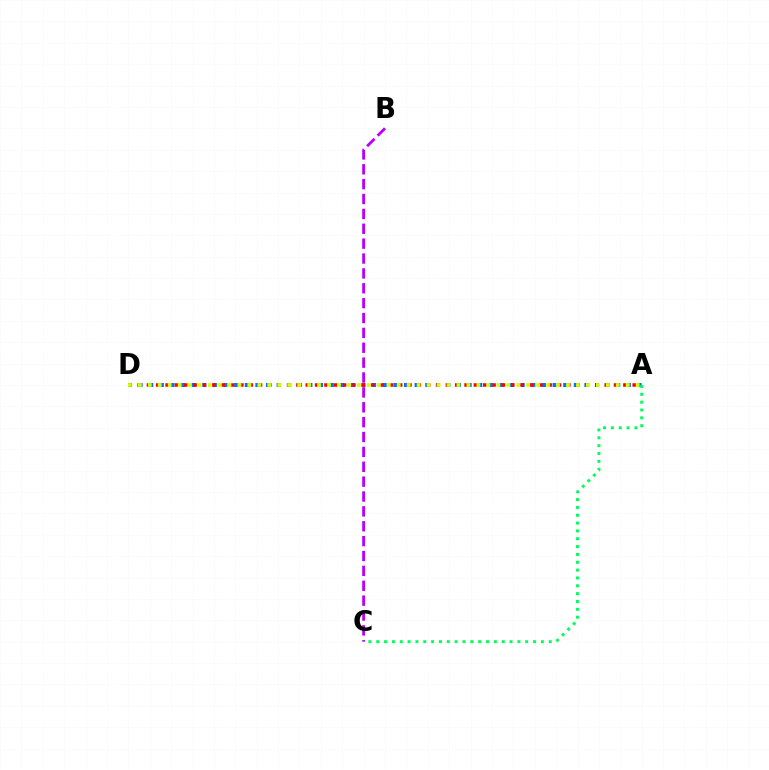{('A', 'D'): [{'color': '#0074ff', 'line_style': 'dotted', 'thickness': 2.88}, {'color': '#ff0000', 'line_style': 'dotted', 'thickness': 2.54}, {'color': '#d1ff00', 'line_style': 'dotted', 'thickness': 2.71}], ('B', 'C'): [{'color': '#b900ff', 'line_style': 'dashed', 'thickness': 2.02}], ('A', 'C'): [{'color': '#00ff5c', 'line_style': 'dotted', 'thickness': 2.13}]}